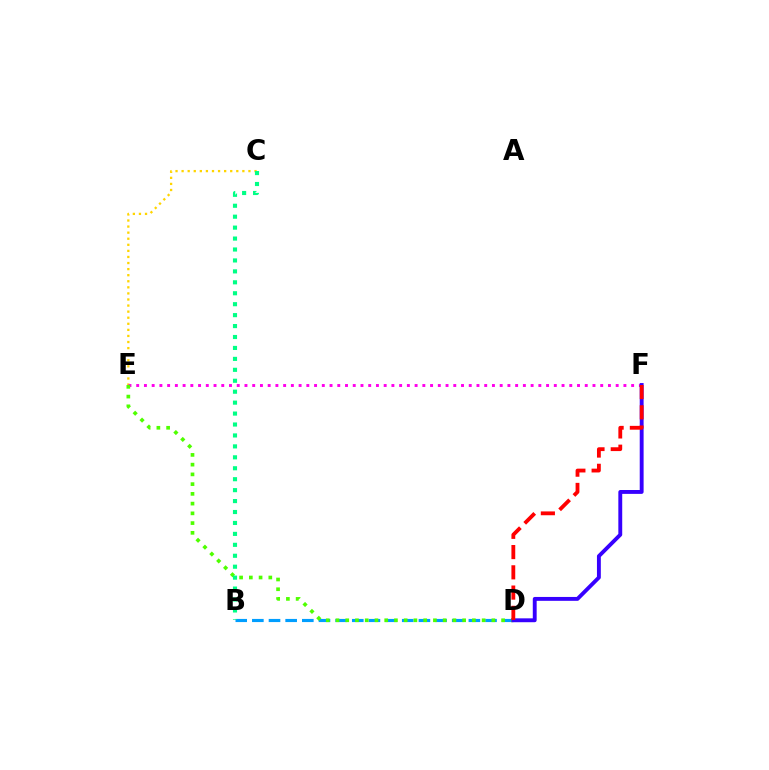{('C', 'E'): [{'color': '#ffd500', 'line_style': 'dotted', 'thickness': 1.65}], ('B', 'D'): [{'color': '#009eff', 'line_style': 'dashed', 'thickness': 2.26}], ('E', 'F'): [{'color': '#ff00ed', 'line_style': 'dotted', 'thickness': 2.1}], ('D', 'E'): [{'color': '#4fff00', 'line_style': 'dotted', 'thickness': 2.65}], ('B', 'C'): [{'color': '#00ff86', 'line_style': 'dotted', 'thickness': 2.97}], ('D', 'F'): [{'color': '#3700ff', 'line_style': 'solid', 'thickness': 2.79}, {'color': '#ff0000', 'line_style': 'dashed', 'thickness': 2.75}]}